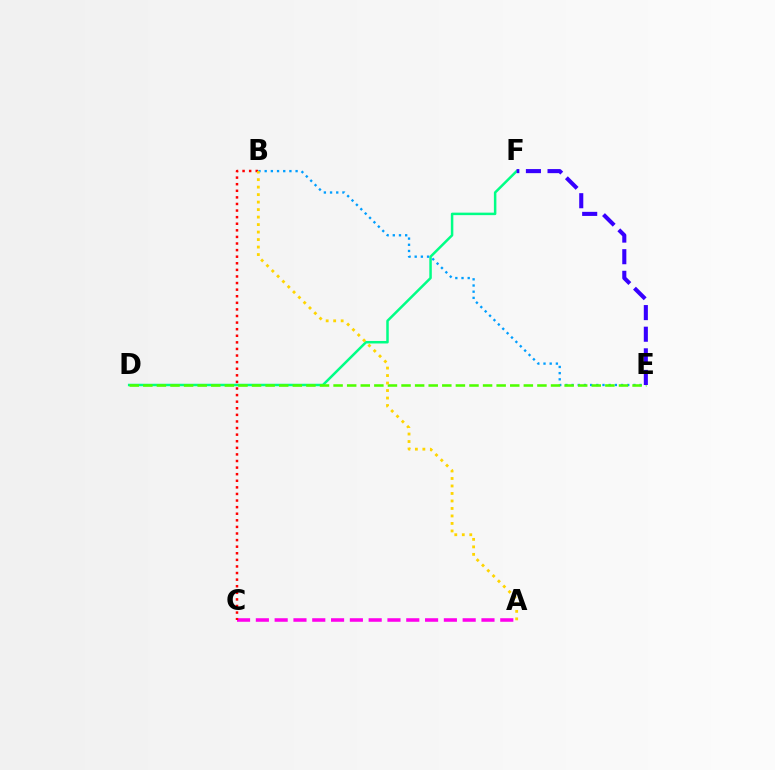{('D', 'F'): [{'color': '#00ff86', 'line_style': 'solid', 'thickness': 1.8}], ('A', 'C'): [{'color': '#ff00ed', 'line_style': 'dashed', 'thickness': 2.55}], ('B', 'C'): [{'color': '#ff0000', 'line_style': 'dotted', 'thickness': 1.79}], ('B', 'E'): [{'color': '#009eff', 'line_style': 'dotted', 'thickness': 1.68}], ('D', 'E'): [{'color': '#4fff00', 'line_style': 'dashed', 'thickness': 1.85}], ('E', 'F'): [{'color': '#3700ff', 'line_style': 'dashed', 'thickness': 2.94}], ('A', 'B'): [{'color': '#ffd500', 'line_style': 'dotted', 'thickness': 2.04}]}